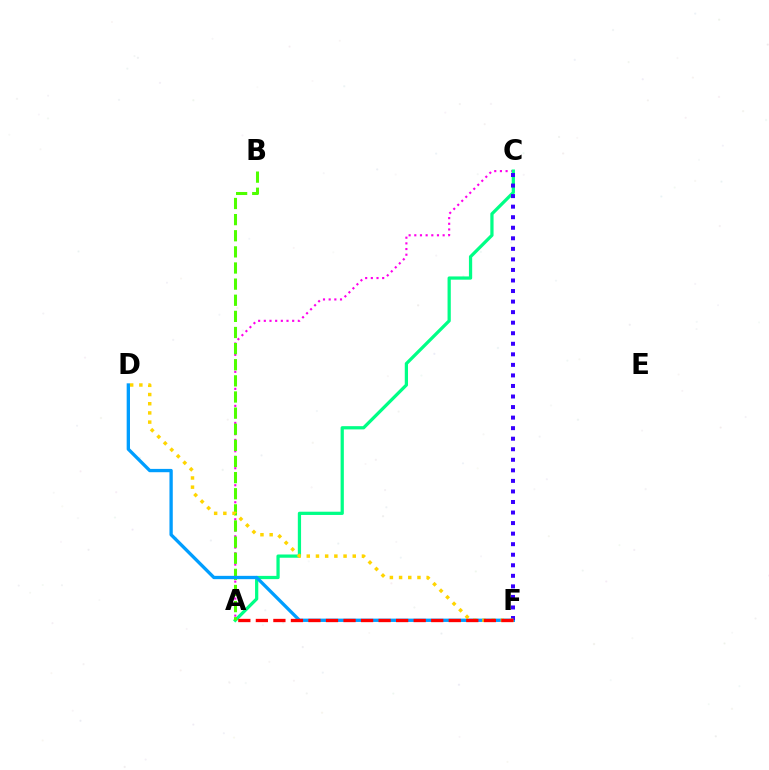{('A', 'C'): [{'color': '#ff00ed', 'line_style': 'dotted', 'thickness': 1.54}, {'color': '#00ff86', 'line_style': 'solid', 'thickness': 2.34}], ('A', 'B'): [{'color': '#4fff00', 'line_style': 'dashed', 'thickness': 2.19}], ('D', 'F'): [{'color': '#009eff', 'line_style': 'solid', 'thickness': 2.39}, {'color': '#ffd500', 'line_style': 'dotted', 'thickness': 2.5}], ('C', 'F'): [{'color': '#3700ff', 'line_style': 'dotted', 'thickness': 2.87}], ('A', 'F'): [{'color': '#ff0000', 'line_style': 'dashed', 'thickness': 2.38}]}